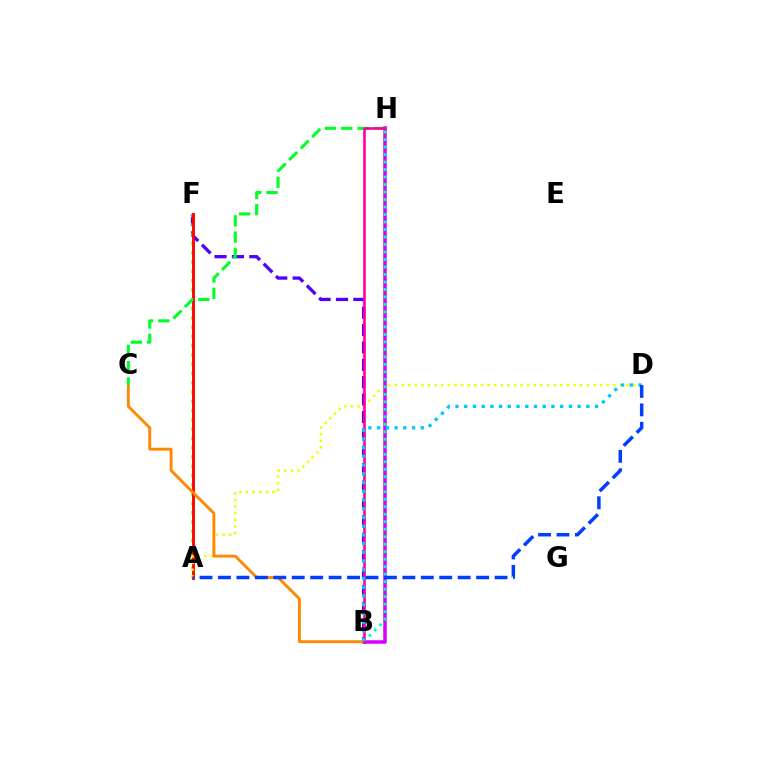{('B', 'F'): [{'color': '#4f00ff', 'line_style': 'dashed', 'thickness': 2.36}], ('A', 'F'): [{'color': '#66ff00', 'line_style': 'dotted', 'thickness': 2.52}, {'color': '#ff0000', 'line_style': 'solid', 'thickness': 2.05}], ('A', 'D'): [{'color': '#eeff00', 'line_style': 'dotted', 'thickness': 1.8}, {'color': '#003fff', 'line_style': 'dashed', 'thickness': 2.5}], ('B', 'H'): [{'color': '#d600ff', 'line_style': 'solid', 'thickness': 2.54}, {'color': '#00ffaf', 'line_style': 'dotted', 'thickness': 2.04}, {'color': '#ff00a0', 'line_style': 'solid', 'thickness': 1.88}], ('B', 'C'): [{'color': '#ff8800', 'line_style': 'solid', 'thickness': 2.06}], ('C', 'H'): [{'color': '#00ff27', 'line_style': 'dashed', 'thickness': 2.21}], ('B', 'D'): [{'color': '#00c7ff', 'line_style': 'dotted', 'thickness': 2.37}]}